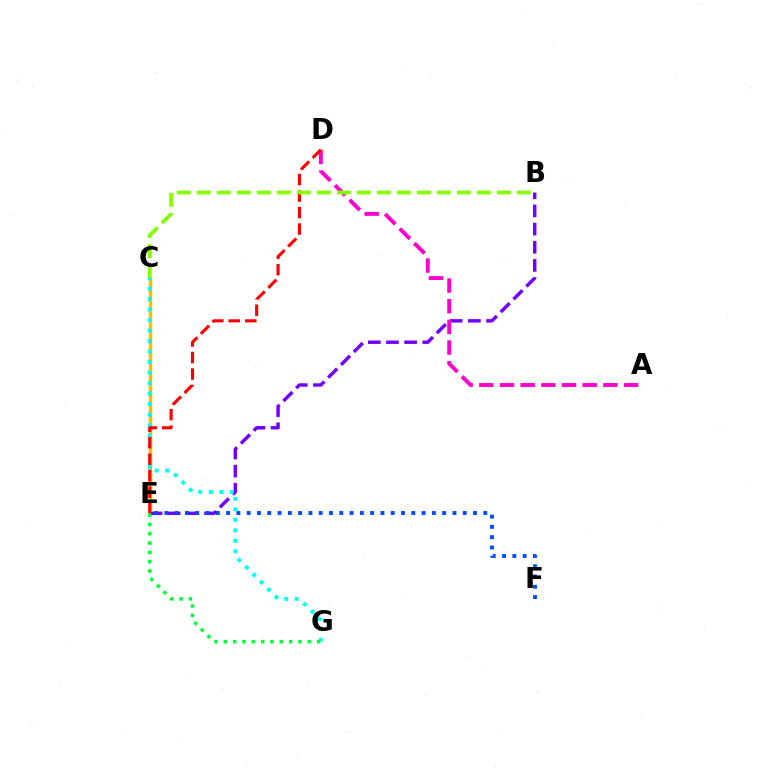{('C', 'E'): [{'color': '#ffbd00', 'line_style': 'solid', 'thickness': 2.51}], ('B', 'E'): [{'color': '#7200ff', 'line_style': 'dashed', 'thickness': 2.47}], ('E', 'F'): [{'color': '#004bff', 'line_style': 'dotted', 'thickness': 2.8}], ('A', 'D'): [{'color': '#ff00cf', 'line_style': 'dashed', 'thickness': 2.81}], ('C', 'G'): [{'color': '#00fff6', 'line_style': 'dotted', 'thickness': 2.85}], ('D', 'E'): [{'color': '#ff0000', 'line_style': 'dashed', 'thickness': 2.24}], ('E', 'G'): [{'color': '#00ff39', 'line_style': 'dotted', 'thickness': 2.53}], ('B', 'C'): [{'color': '#84ff00', 'line_style': 'dashed', 'thickness': 2.72}]}